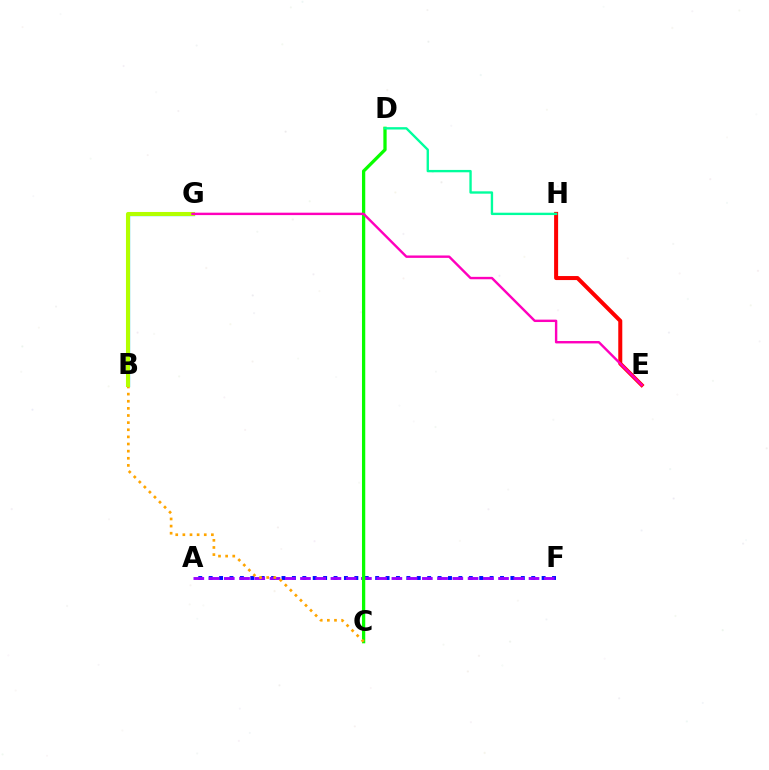{('E', 'H'): [{'color': '#ff0000', 'line_style': 'solid', 'thickness': 2.89}], ('A', 'F'): [{'color': '#0010ff', 'line_style': 'dotted', 'thickness': 2.83}, {'color': '#9b00ff', 'line_style': 'dashed', 'thickness': 2.07}], ('C', 'D'): [{'color': '#08ff00', 'line_style': 'solid', 'thickness': 2.36}], ('D', 'H'): [{'color': '#00ff9d', 'line_style': 'solid', 'thickness': 1.7}], ('B', 'G'): [{'color': '#00b5ff', 'line_style': 'solid', 'thickness': 2.36}, {'color': '#b3ff00', 'line_style': 'solid', 'thickness': 2.92}], ('B', 'C'): [{'color': '#ffa500', 'line_style': 'dotted', 'thickness': 1.94}], ('E', 'G'): [{'color': '#ff00bd', 'line_style': 'solid', 'thickness': 1.73}]}